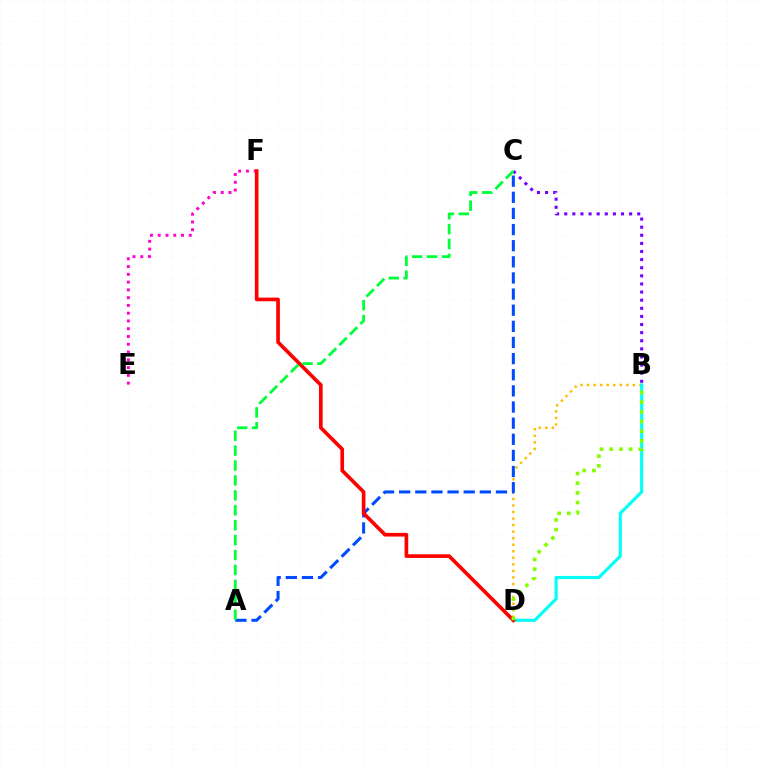{('B', 'D'): [{'color': '#ffbd00', 'line_style': 'dotted', 'thickness': 1.78}, {'color': '#00fff6', 'line_style': 'solid', 'thickness': 2.25}, {'color': '#84ff00', 'line_style': 'dotted', 'thickness': 2.63}], ('E', 'F'): [{'color': '#ff00cf', 'line_style': 'dotted', 'thickness': 2.11}], ('B', 'C'): [{'color': '#7200ff', 'line_style': 'dotted', 'thickness': 2.2}], ('A', 'C'): [{'color': '#004bff', 'line_style': 'dashed', 'thickness': 2.19}, {'color': '#00ff39', 'line_style': 'dashed', 'thickness': 2.03}], ('D', 'F'): [{'color': '#ff0000', 'line_style': 'solid', 'thickness': 2.64}]}